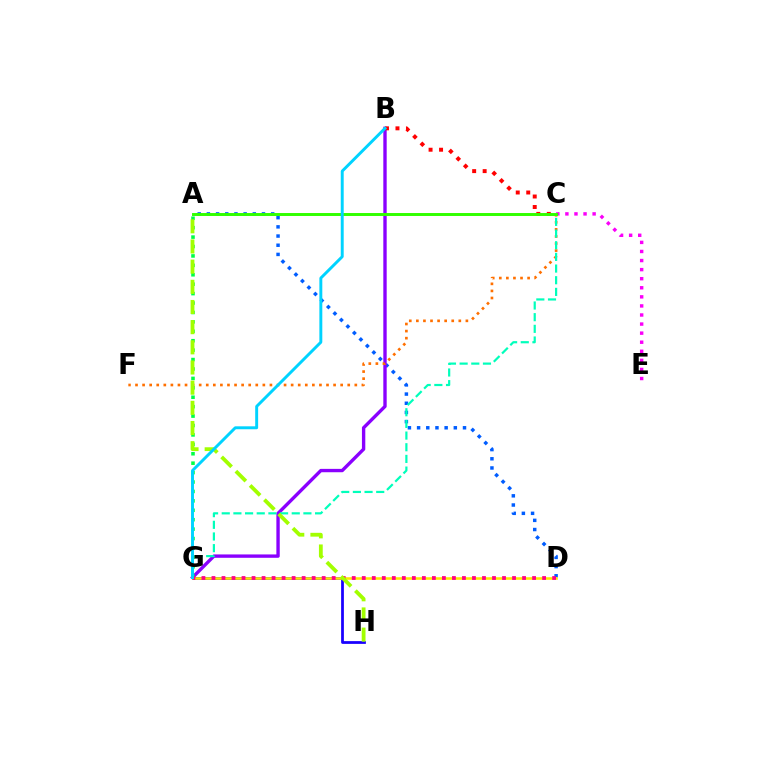{('A', 'D'): [{'color': '#005dff', 'line_style': 'dotted', 'thickness': 2.49}], ('B', 'G'): [{'color': '#8a00ff', 'line_style': 'solid', 'thickness': 2.42}, {'color': '#00d3ff', 'line_style': 'solid', 'thickness': 2.11}], ('A', 'G'): [{'color': '#00ff45', 'line_style': 'dotted', 'thickness': 2.56}], ('G', 'H'): [{'color': '#1900ff', 'line_style': 'solid', 'thickness': 1.99}], ('C', 'F'): [{'color': '#ff7000', 'line_style': 'dotted', 'thickness': 1.92}], ('C', 'G'): [{'color': '#00ffbb', 'line_style': 'dashed', 'thickness': 1.58}], ('C', 'E'): [{'color': '#fa00f9', 'line_style': 'dotted', 'thickness': 2.47}], ('D', 'G'): [{'color': '#ffe600', 'line_style': 'solid', 'thickness': 1.86}, {'color': '#ff0088', 'line_style': 'dotted', 'thickness': 2.72}], ('A', 'H'): [{'color': '#a2ff00', 'line_style': 'dashed', 'thickness': 2.74}], ('B', 'C'): [{'color': '#ff0000', 'line_style': 'dotted', 'thickness': 2.85}], ('A', 'C'): [{'color': '#31ff00', 'line_style': 'solid', 'thickness': 2.12}]}